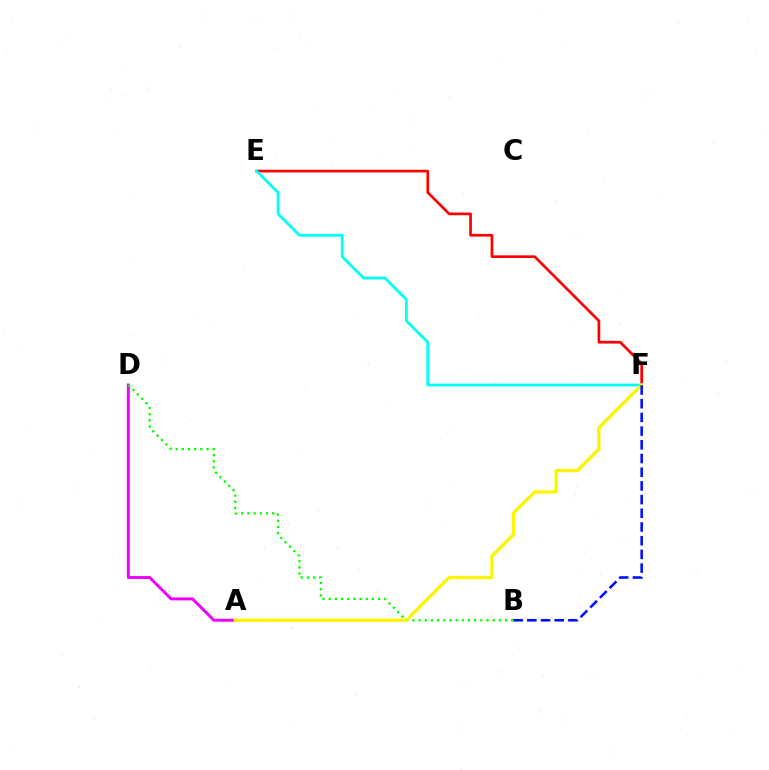{('E', 'F'): [{'color': '#ff0000', 'line_style': 'solid', 'thickness': 1.95}, {'color': '#00fff6', 'line_style': 'solid', 'thickness': 2.0}], ('A', 'D'): [{'color': '#ee00ff', 'line_style': 'solid', 'thickness': 2.12}], ('B', 'D'): [{'color': '#08ff00', 'line_style': 'dotted', 'thickness': 1.68}], ('A', 'F'): [{'color': '#fcf500', 'line_style': 'solid', 'thickness': 2.37}], ('B', 'F'): [{'color': '#0010ff', 'line_style': 'dashed', 'thickness': 1.86}]}